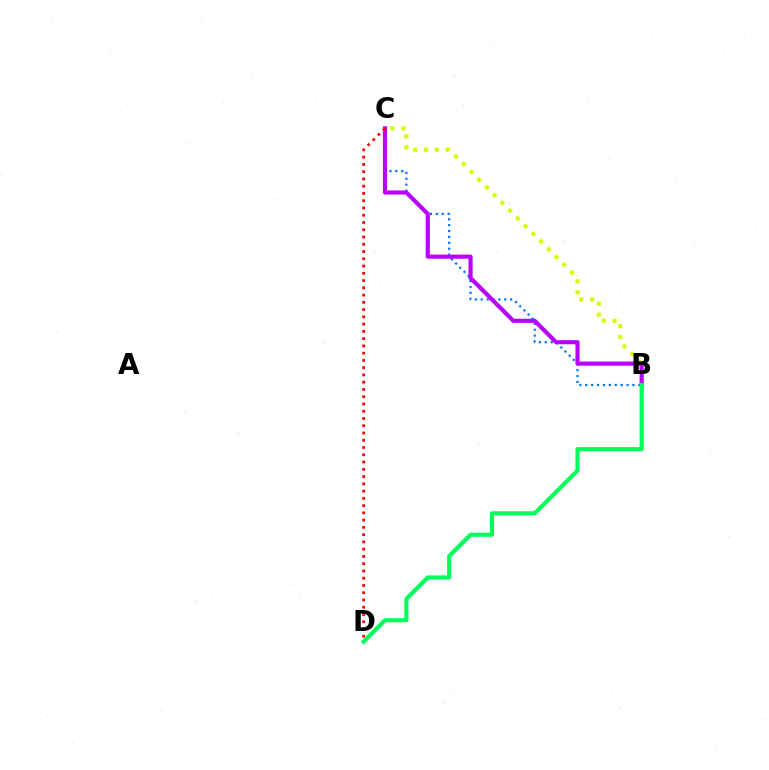{('B', 'C'): [{'color': '#0074ff', 'line_style': 'dotted', 'thickness': 1.6}, {'color': '#d1ff00', 'line_style': 'dotted', 'thickness': 2.97}, {'color': '#b900ff', 'line_style': 'solid', 'thickness': 2.97}], ('C', 'D'): [{'color': '#ff0000', 'line_style': 'dotted', 'thickness': 1.97}], ('B', 'D'): [{'color': '#00ff5c', 'line_style': 'solid', 'thickness': 2.99}]}